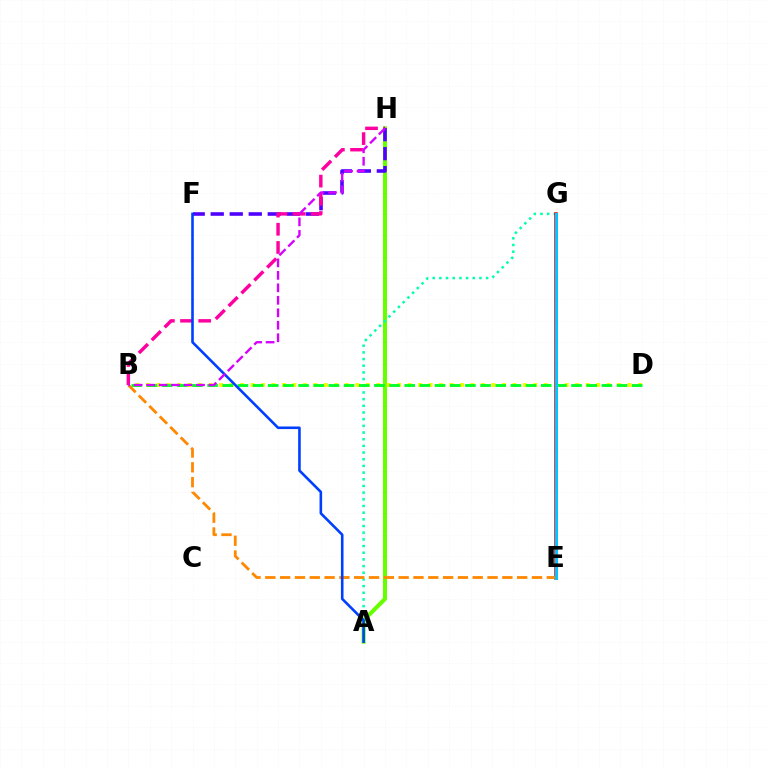{('A', 'H'): [{'color': '#66ff00', 'line_style': 'solid', 'thickness': 2.93}], ('B', 'D'): [{'color': '#eeff00', 'line_style': 'dotted', 'thickness': 2.85}, {'color': '#00ff27', 'line_style': 'dashed', 'thickness': 2.06}], ('A', 'G'): [{'color': '#00ffaf', 'line_style': 'dotted', 'thickness': 1.81}], ('F', 'H'): [{'color': '#4f00ff', 'line_style': 'dashed', 'thickness': 2.58}], ('B', 'H'): [{'color': '#ff00a0', 'line_style': 'dashed', 'thickness': 2.47}, {'color': '#d600ff', 'line_style': 'dashed', 'thickness': 1.69}], ('E', 'G'): [{'color': '#ff0000', 'line_style': 'solid', 'thickness': 2.55}, {'color': '#00c7ff', 'line_style': 'solid', 'thickness': 2.17}], ('B', 'E'): [{'color': '#ff8800', 'line_style': 'dashed', 'thickness': 2.01}], ('A', 'F'): [{'color': '#003fff', 'line_style': 'solid', 'thickness': 1.87}]}